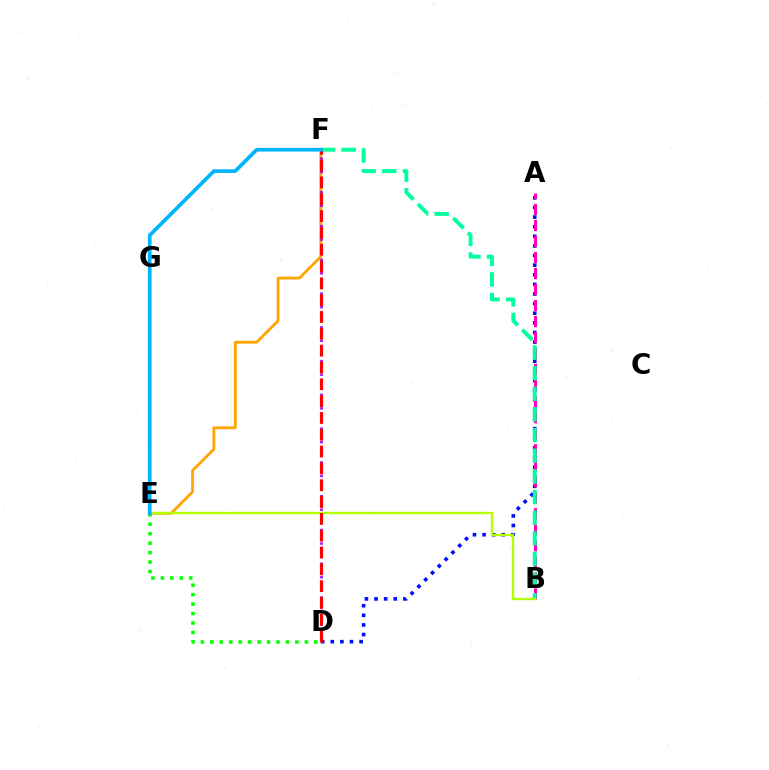{('A', 'D'): [{'color': '#0010ff', 'line_style': 'dotted', 'thickness': 2.61}], ('E', 'F'): [{'color': '#ffa500', 'line_style': 'solid', 'thickness': 2.02}, {'color': '#00b5ff', 'line_style': 'solid', 'thickness': 2.67}], ('D', 'F'): [{'color': '#9b00ff', 'line_style': 'dotted', 'thickness': 1.84}, {'color': '#ff0000', 'line_style': 'dashed', 'thickness': 2.29}], ('A', 'B'): [{'color': '#ff00bd', 'line_style': 'dashed', 'thickness': 2.18}], ('B', 'F'): [{'color': '#00ff9d', 'line_style': 'dashed', 'thickness': 2.81}], ('D', 'E'): [{'color': '#08ff00', 'line_style': 'dotted', 'thickness': 2.57}], ('B', 'E'): [{'color': '#b3ff00', 'line_style': 'solid', 'thickness': 1.71}]}